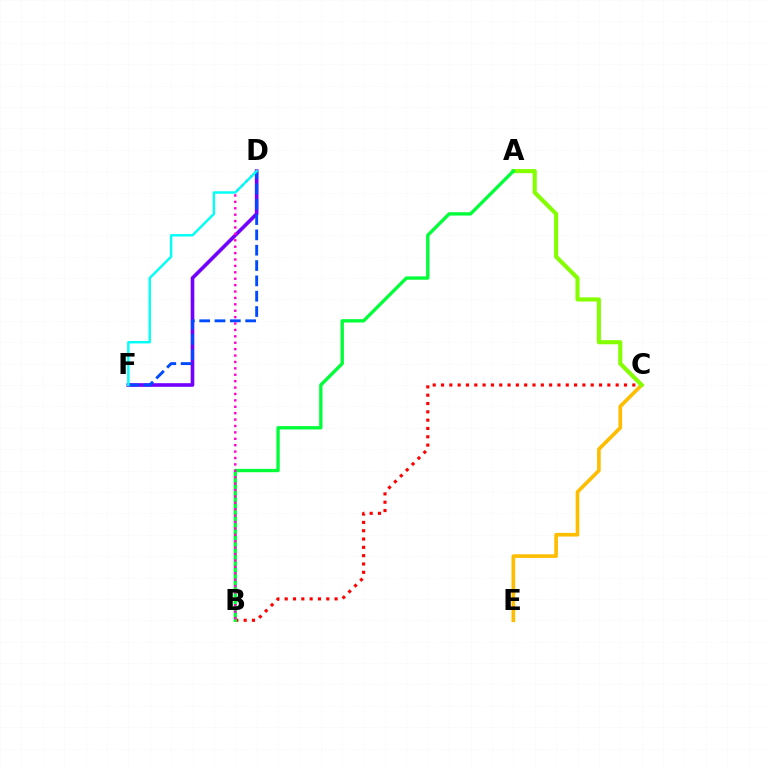{('B', 'C'): [{'color': '#ff0000', 'line_style': 'dotted', 'thickness': 2.26}], ('C', 'E'): [{'color': '#ffbd00', 'line_style': 'solid', 'thickness': 2.63}], ('D', 'F'): [{'color': '#7200ff', 'line_style': 'solid', 'thickness': 2.61}, {'color': '#004bff', 'line_style': 'dashed', 'thickness': 2.08}, {'color': '#00fff6', 'line_style': 'solid', 'thickness': 1.74}], ('A', 'C'): [{'color': '#84ff00', 'line_style': 'solid', 'thickness': 2.95}], ('A', 'B'): [{'color': '#00ff39', 'line_style': 'solid', 'thickness': 2.41}], ('B', 'D'): [{'color': '#ff00cf', 'line_style': 'dotted', 'thickness': 1.74}]}